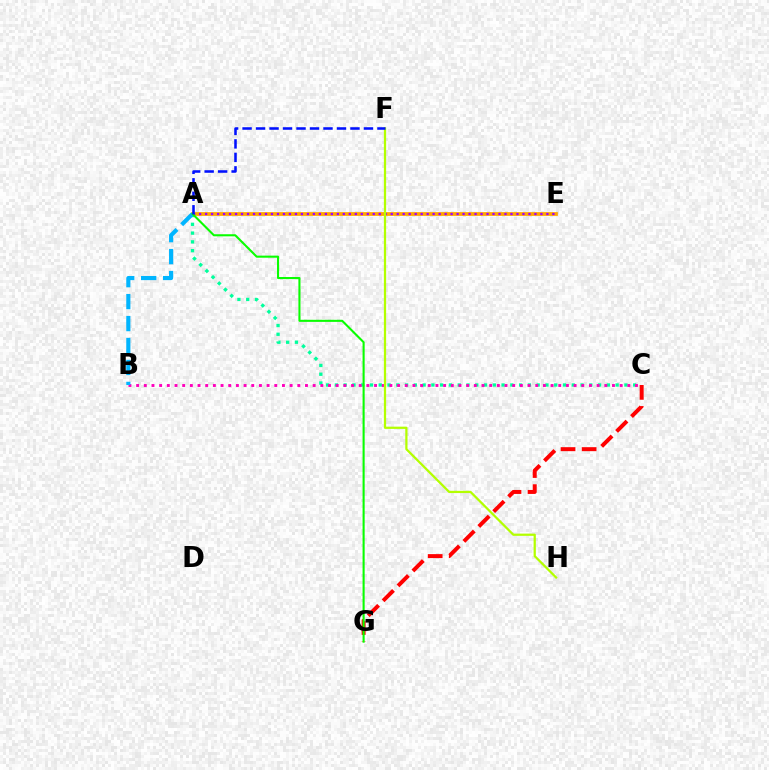{('A', 'E'): [{'color': '#ffa500', 'line_style': 'solid', 'thickness': 2.7}, {'color': '#9b00ff', 'line_style': 'dotted', 'thickness': 1.63}], ('A', 'C'): [{'color': '#00ff9d', 'line_style': 'dotted', 'thickness': 2.38}], ('C', 'G'): [{'color': '#ff0000', 'line_style': 'dashed', 'thickness': 2.86}], ('B', 'C'): [{'color': '#ff00bd', 'line_style': 'dotted', 'thickness': 2.09}], ('F', 'H'): [{'color': '#b3ff00', 'line_style': 'solid', 'thickness': 1.61}], ('A', 'B'): [{'color': '#00b5ff', 'line_style': 'dashed', 'thickness': 2.98}], ('A', 'G'): [{'color': '#08ff00', 'line_style': 'solid', 'thickness': 1.5}], ('A', 'F'): [{'color': '#0010ff', 'line_style': 'dashed', 'thickness': 1.83}]}